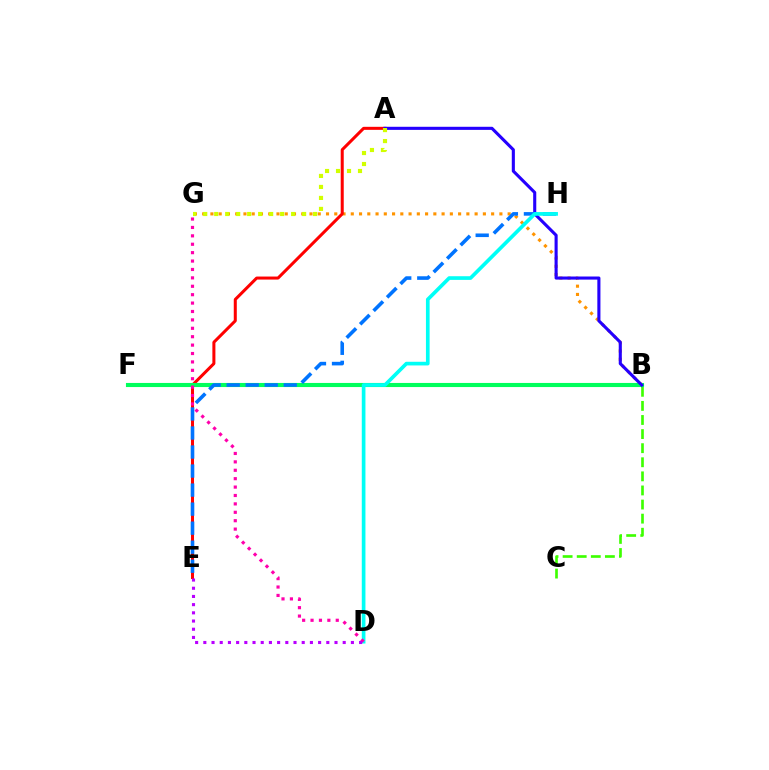{('B', 'G'): [{'color': '#ff9400', 'line_style': 'dotted', 'thickness': 2.24}], ('B', 'C'): [{'color': '#3dff00', 'line_style': 'dashed', 'thickness': 1.91}], ('A', 'E'): [{'color': '#ff0000', 'line_style': 'solid', 'thickness': 2.18}], ('B', 'F'): [{'color': '#00ff5c', 'line_style': 'solid', 'thickness': 2.96}], ('A', 'B'): [{'color': '#2500ff', 'line_style': 'solid', 'thickness': 2.23}], ('E', 'H'): [{'color': '#0074ff', 'line_style': 'dashed', 'thickness': 2.59}], ('D', 'H'): [{'color': '#00fff6', 'line_style': 'solid', 'thickness': 2.64}], ('D', 'G'): [{'color': '#ff00ac', 'line_style': 'dotted', 'thickness': 2.28}], ('A', 'G'): [{'color': '#d1ff00', 'line_style': 'dotted', 'thickness': 2.99}], ('D', 'E'): [{'color': '#b900ff', 'line_style': 'dotted', 'thickness': 2.23}]}